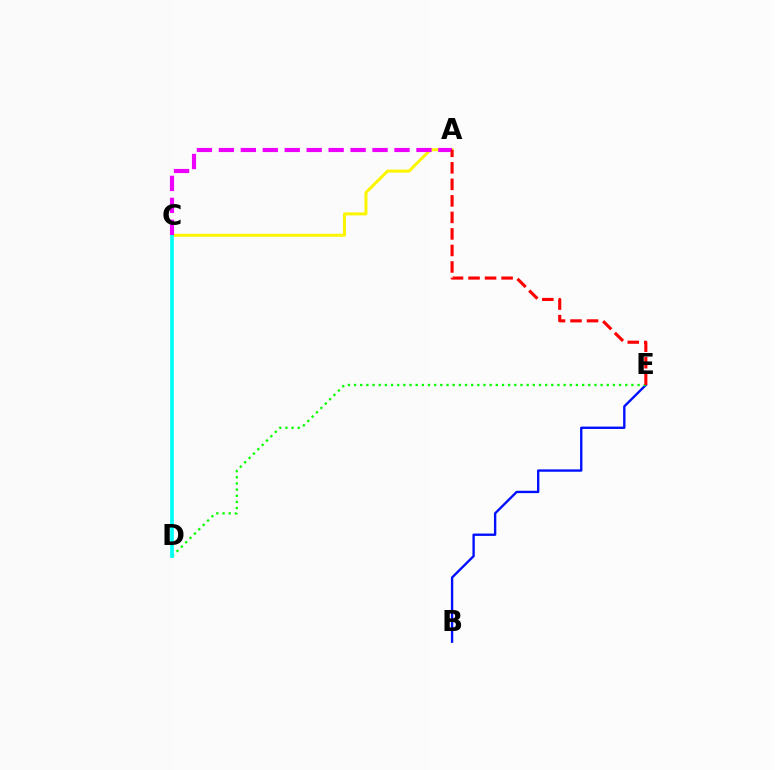{('B', 'E'): [{'color': '#0010ff', 'line_style': 'solid', 'thickness': 1.7}], ('D', 'E'): [{'color': '#08ff00', 'line_style': 'dotted', 'thickness': 1.67}], ('A', 'C'): [{'color': '#fcf500', 'line_style': 'solid', 'thickness': 2.16}, {'color': '#ee00ff', 'line_style': 'dashed', 'thickness': 2.98}], ('C', 'D'): [{'color': '#00fff6', 'line_style': 'solid', 'thickness': 2.66}], ('A', 'E'): [{'color': '#ff0000', 'line_style': 'dashed', 'thickness': 2.24}]}